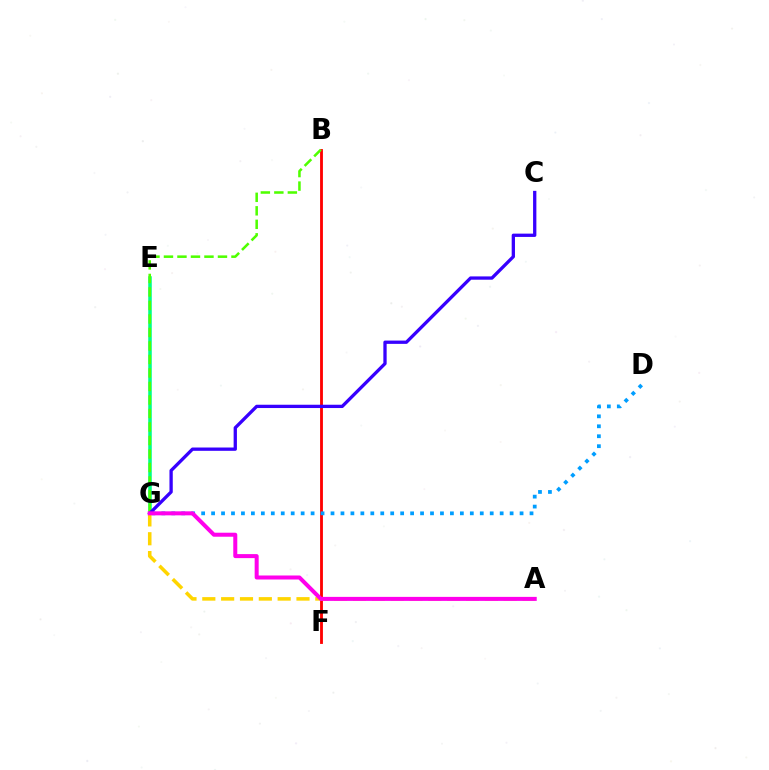{('B', 'F'): [{'color': '#ff0000', 'line_style': 'solid', 'thickness': 2.04}], ('E', 'G'): [{'color': '#00ff86', 'line_style': 'solid', 'thickness': 2.55}], ('B', 'G'): [{'color': '#4fff00', 'line_style': 'dashed', 'thickness': 1.83}], ('D', 'G'): [{'color': '#009eff', 'line_style': 'dotted', 'thickness': 2.7}], ('C', 'G'): [{'color': '#3700ff', 'line_style': 'solid', 'thickness': 2.38}], ('A', 'G'): [{'color': '#ffd500', 'line_style': 'dashed', 'thickness': 2.56}, {'color': '#ff00ed', 'line_style': 'solid', 'thickness': 2.89}]}